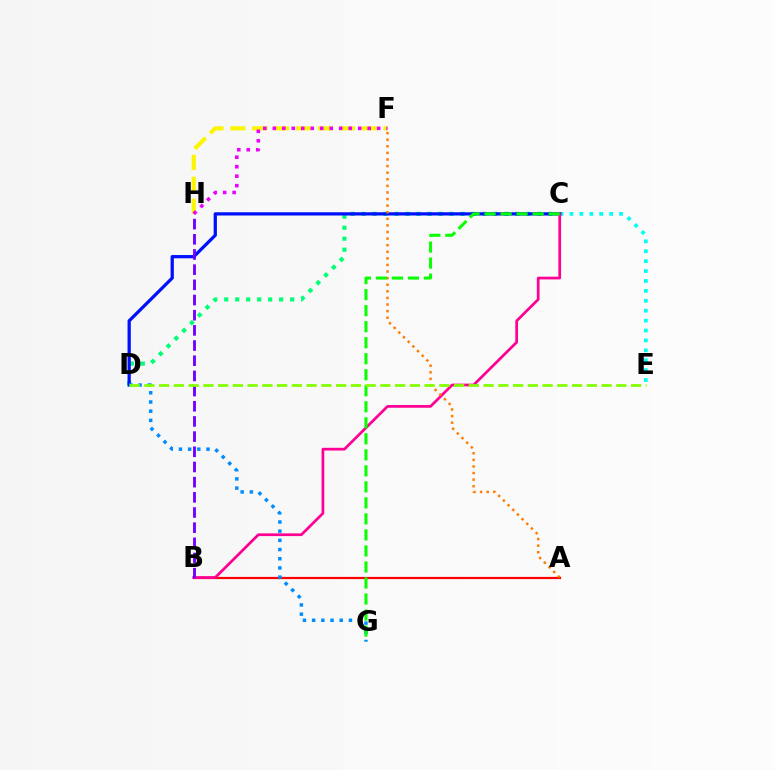{('A', 'B'): [{'color': '#ff0000', 'line_style': 'solid', 'thickness': 1.59}], ('C', 'D'): [{'color': '#00ff74', 'line_style': 'dotted', 'thickness': 2.99}, {'color': '#0010ff', 'line_style': 'solid', 'thickness': 2.34}], ('F', 'H'): [{'color': '#fcf500', 'line_style': 'dashed', 'thickness': 2.97}, {'color': '#ee00ff', 'line_style': 'dotted', 'thickness': 2.58}], ('C', 'E'): [{'color': '#00fff6', 'line_style': 'dotted', 'thickness': 2.69}], ('B', 'C'): [{'color': '#ff0094', 'line_style': 'solid', 'thickness': 1.96}], ('A', 'F'): [{'color': '#ff7c00', 'line_style': 'dotted', 'thickness': 1.79}], ('D', 'G'): [{'color': '#008cff', 'line_style': 'dotted', 'thickness': 2.5}], ('B', 'H'): [{'color': '#7200ff', 'line_style': 'dashed', 'thickness': 2.06}], ('C', 'G'): [{'color': '#08ff00', 'line_style': 'dashed', 'thickness': 2.18}], ('D', 'E'): [{'color': '#84ff00', 'line_style': 'dashed', 'thickness': 2.0}]}